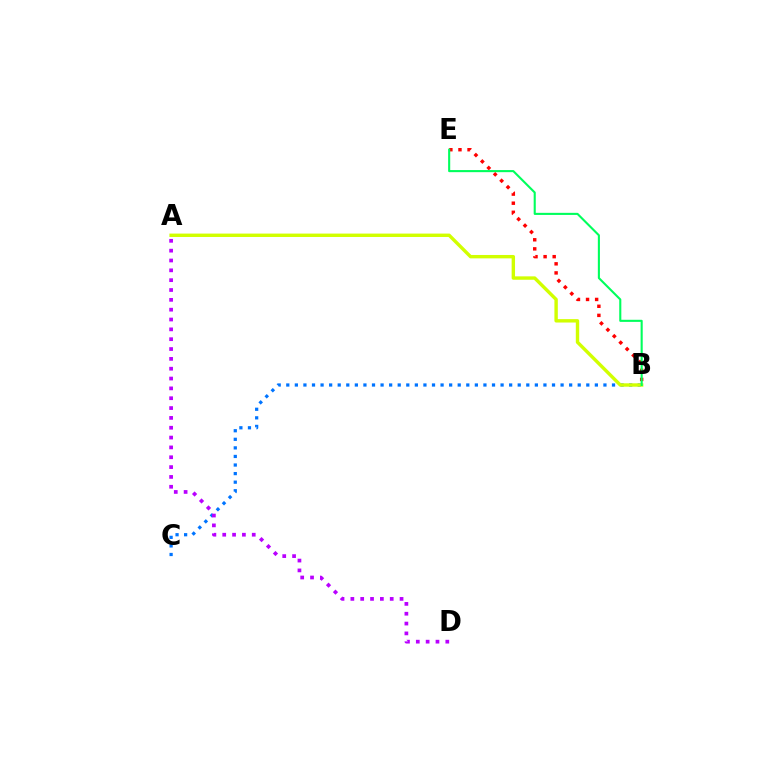{('B', 'C'): [{'color': '#0074ff', 'line_style': 'dotted', 'thickness': 2.33}], ('A', 'B'): [{'color': '#d1ff00', 'line_style': 'solid', 'thickness': 2.45}], ('A', 'D'): [{'color': '#b900ff', 'line_style': 'dotted', 'thickness': 2.67}], ('B', 'E'): [{'color': '#ff0000', 'line_style': 'dotted', 'thickness': 2.47}, {'color': '#00ff5c', 'line_style': 'solid', 'thickness': 1.51}]}